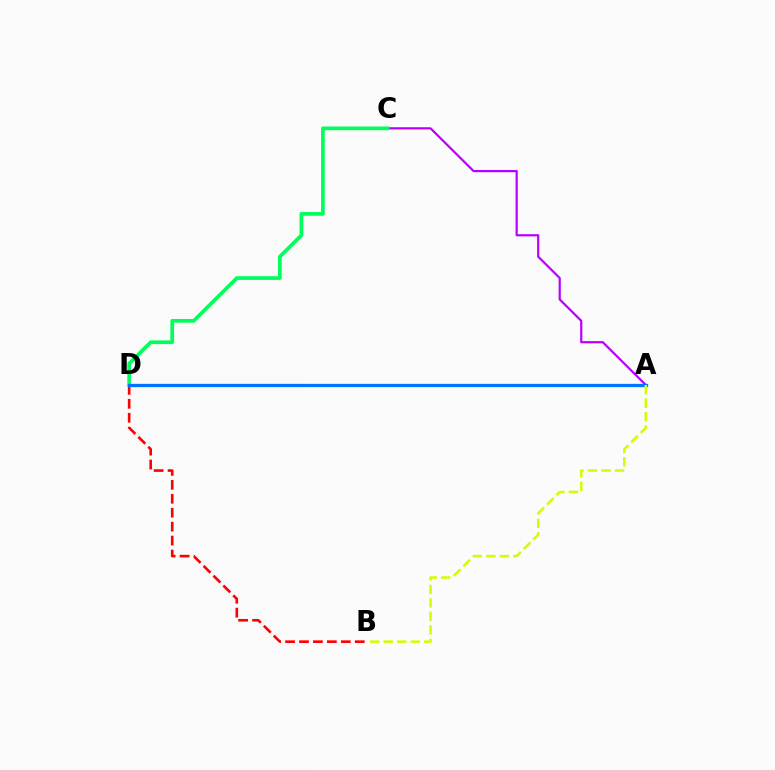{('A', 'C'): [{'color': '#b900ff', 'line_style': 'solid', 'thickness': 1.59}], ('B', 'D'): [{'color': '#ff0000', 'line_style': 'dashed', 'thickness': 1.89}], ('C', 'D'): [{'color': '#00ff5c', 'line_style': 'solid', 'thickness': 2.66}], ('A', 'D'): [{'color': '#0074ff', 'line_style': 'solid', 'thickness': 2.37}], ('A', 'B'): [{'color': '#d1ff00', 'line_style': 'dashed', 'thickness': 1.84}]}